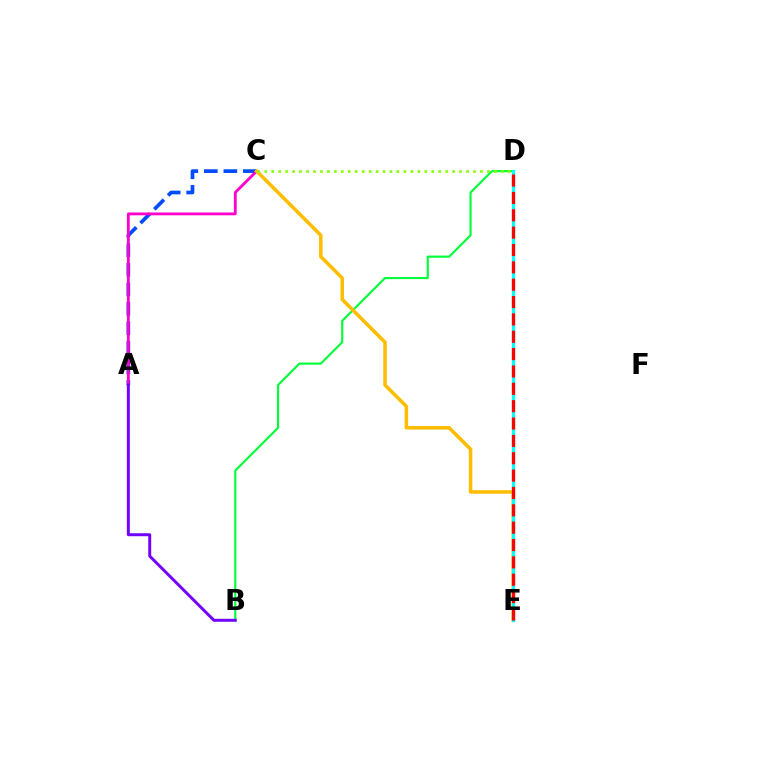{('A', 'C'): [{'color': '#004bff', 'line_style': 'dashed', 'thickness': 2.65}, {'color': '#ff00cf', 'line_style': 'solid', 'thickness': 2.03}], ('B', 'D'): [{'color': '#00ff39', 'line_style': 'solid', 'thickness': 1.54}], ('C', 'E'): [{'color': '#ffbd00', 'line_style': 'solid', 'thickness': 2.53}], ('C', 'D'): [{'color': '#84ff00', 'line_style': 'dotted', 'thickness': 1.89}], ('D', 'E'): [{'color': '#00fff6', 'line_style': 'solid', 'thickness': 2.32}, {'color': '#ff0000', 'line_style': 'dashed', 'thickness': 2.36}], ('A', 'B'): [{'color': '#7200ff', 'line_style': 'solid', 'thickness': 2.13}]}